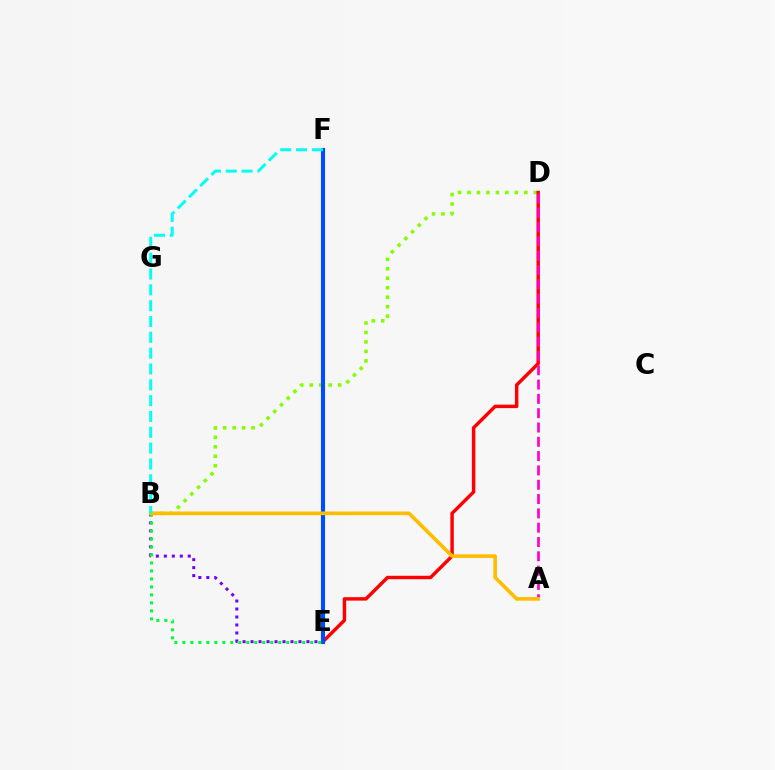{('B', 'D'): [{'color': '#84ff00', 'line_style': 'dotted', 'thickness': 2.57}], ('D', 'E'): [{'color': '#ff0000', 'line_style': 'solid', 'thickness': 2.48}], ('B', 'E'): [{'color': '#7200ff', 'line_style': 'dotted', 'thickness': 2.17}, {'color': '#00ff39', 'line_style': 'dotted', 'thickness': 2.17}], ('E', 'F'): [{'color': '#004bff', 'line_style': 'solid', 'thickness': 2.96}], ('A', 'D'): [{'color': '#ff00cf', 'line_style': 'dashed', 'thickness': 1.94}], ('A', 'B'): [{'color': '#ffbd00', 'line_style': 'solid', 'thickness': 2.63}], ('B', 'F'): [{'color': '#00fff6', 'line_style': 'dashed', 'thickness': 2.15}]}